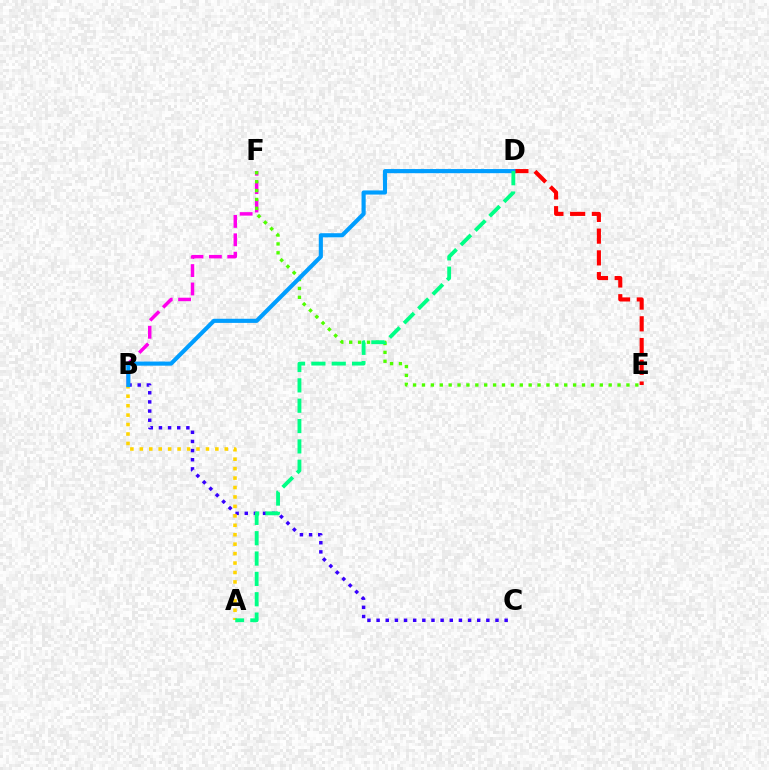{('D', 'E'): [{'color': '#ff0000', 'line_style': 'dashed', 'thickness': 2.95}], ('B', 'F'): [{'color': '#ff00ed', 'line_style': 'dashed', 'thickness': 2.5}], ('E', 'F'): [{'color': '#4fff00', 'line_style': 'dotted', 'thickness': 2.42}], ('B', 'C'): [{'color': '#3700ff', 'line_style': 'dotted', 'thickness': 2.48}], ('A', 'B'): [{'color': '#ffd500', 'line_style': 'dotted', 'thickness': 2.57}], ('B', 'D'): [{'color': '#009eff', 'line_style': 'solid', 'thickness': 2.97}], ('A', 'D'): [{'color': '#00ff86', 'line_style': 'dashed', 'thickness': 2.76}]}